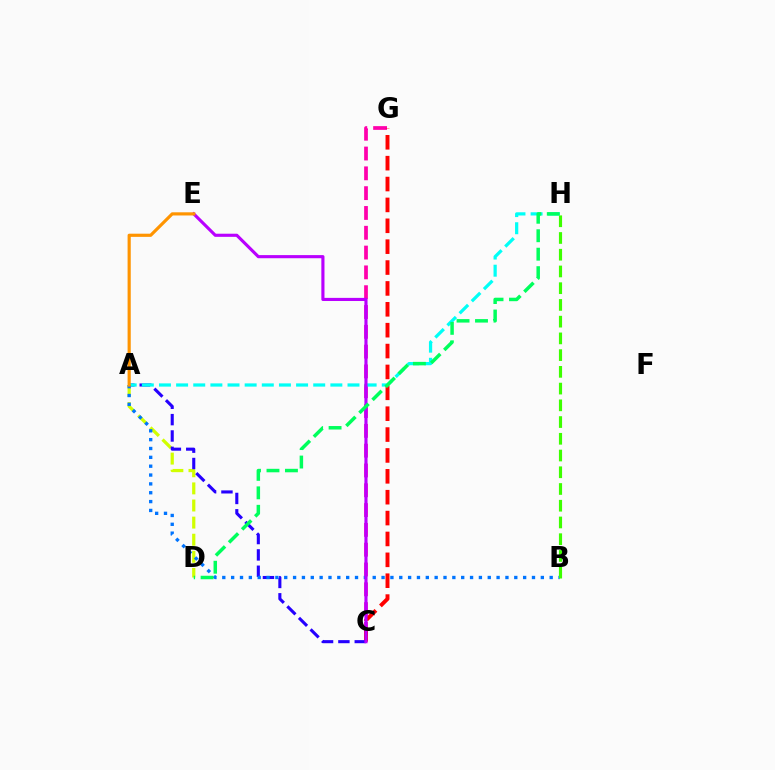{('A', 'D'): [{'color': '#d1ff00', 'line_style': 'dashed', 'thickness': 2.32}], ('C', 'G'): [{'color': '#ff00ac', 'line_style': 'dashed', 'thickness': 2.69}, {'color': '#ff0000', 'line_style': 'dashed', 'thickness': 2.84}], ('A', 'C'): [{'color': '#2500ff', 'line_style': 'dashed', 'thickness': 2.22}], ('A', 'H'): [{'color': '#00fff6', 'line_style': 'dashed', 'thickness': 2.33}], ('A', 'B'): [{'color': '#0074ff', 'line_style': 'dotted', 'thickness': 2.4}], ('B', 'H'): [{'color': '#3dff00', 'line_style': 'dashed', 'thickness': 2.27}], ('C', 'E'): [{'color': '#b900ff', 'line_style': 'solid', 'thickness': 2.25}], ('A', 'E'): [{'color': '#ff9400', 'line_style': 'solid', 'thickness': 2.28}], ('D', 'H'): [{'color': '#00ff5c', 'line_style': 'dashed', 'thickness': 2.51}]}